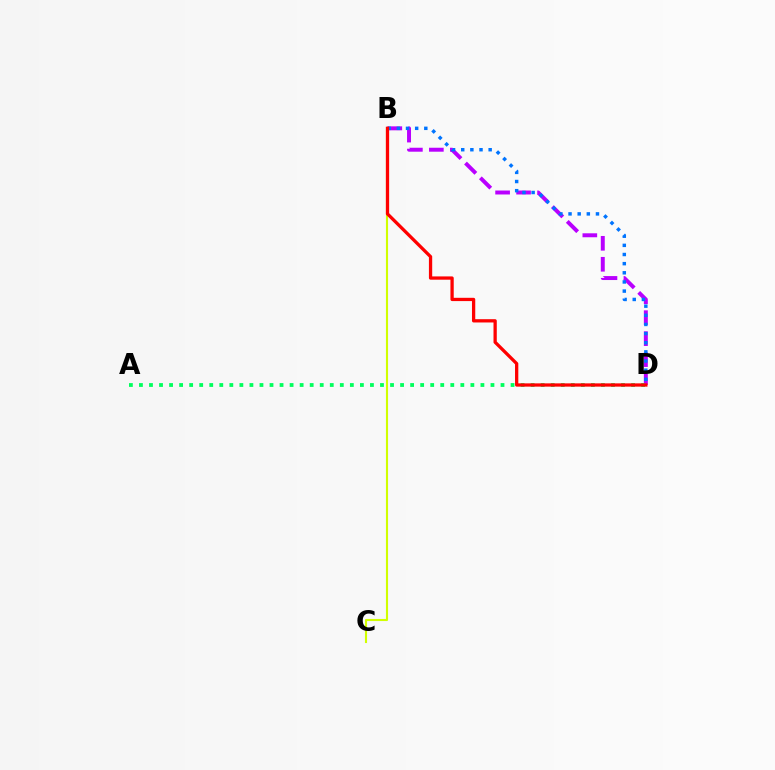{('B', 'D'): [{'color': '#b900ff', 'line_style': 'dashed', 'thickness': 2.85}, {'color': '#0074ff', 'line_style': 'dotted', 'thickness': 2.49}, {'color': '#ff0000', 'line_style': 'solid', 'thickness': 2.36}], ('B', 'C'): [{'color': '#d1ff00', 'line_style': 'solid', 'thickness': 1.52}], ('A', 'D'): [{'color': '#00ff5c', 'line_style': 'dotted', 'thickness': 2.73}]}